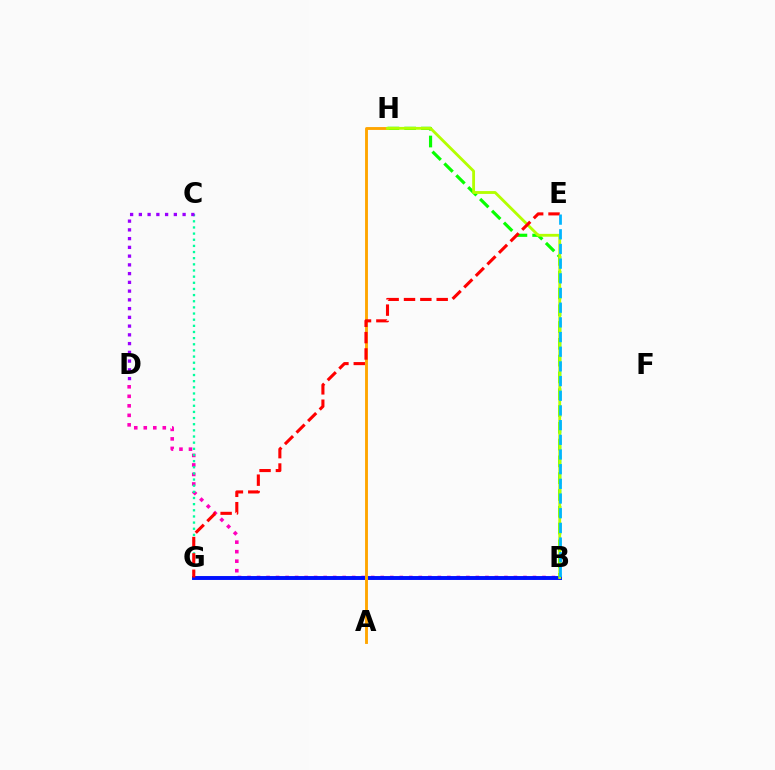{('B', 'D'): [{'color': '#ff00bd', 'line_style': 'dotted', 'thickness': 2.59}], ('C', 'G'): [{'color': '#00ff9d', 'line_style': 'dotted', 'thickness': 1.67}], ('B', 'H'): [{'color': '#08ff00', 'line_style': 'dashed', 'thickness': 2.28}, {'color': '#b3ff00', 'line_style': 'solid', 'thickness': 2.04}], ('C', 'D'): [{'color': '#9b00ff', 'line_style': 'dotted', 'thickness': 2.38}], ('B', 'G'): [{'color': '#0010ff', 'line_style': 'solid', 'thickness': 2.82}], ('A', 'H'): [{'color': '#ffa500', 'line_style': 'solid', 'thickness': 2.07}], ('E', 'G'): [{'color': '#ff0000', 'line_style': 'dashed', 'thickness': 2.22}], ('B', 'E'): [{'color': '#00b5ff', 'line_style': 'dashed', 'thickness': 1.99}]}